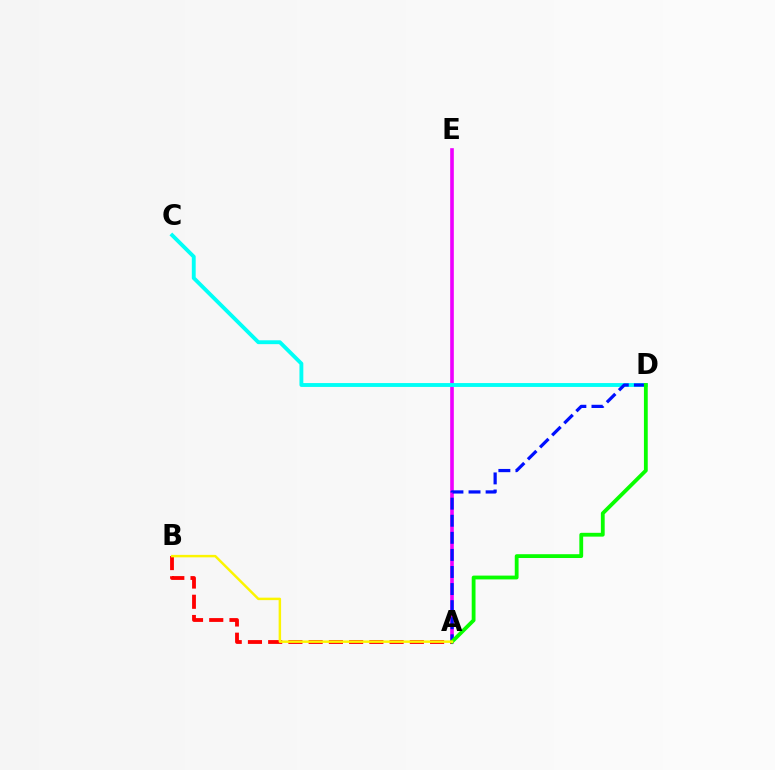{('A', 'E'): [{'color': '#ee00ff', 'line_style': 'solid', 'thickness': 2.61}], ('C', 'D'): [{'color': '#00fff6', 'line_style': 'solid', 'thickness': 2.79}], ('A', 'D'): [{'color': '#0010ff', 'line_style': 'dashed', 'thickness': 2.32}, {'color': '#08ff00', 'line_style': 'solid', 'thickness': 2.74}], ('A', 'B'): [{'color': '#ff0000', 'line_style': 'dashed', 'thickness': 2.75}, {'color': '#fcf500', 'line_style': 'solid', 'thickness': 1.78}]}